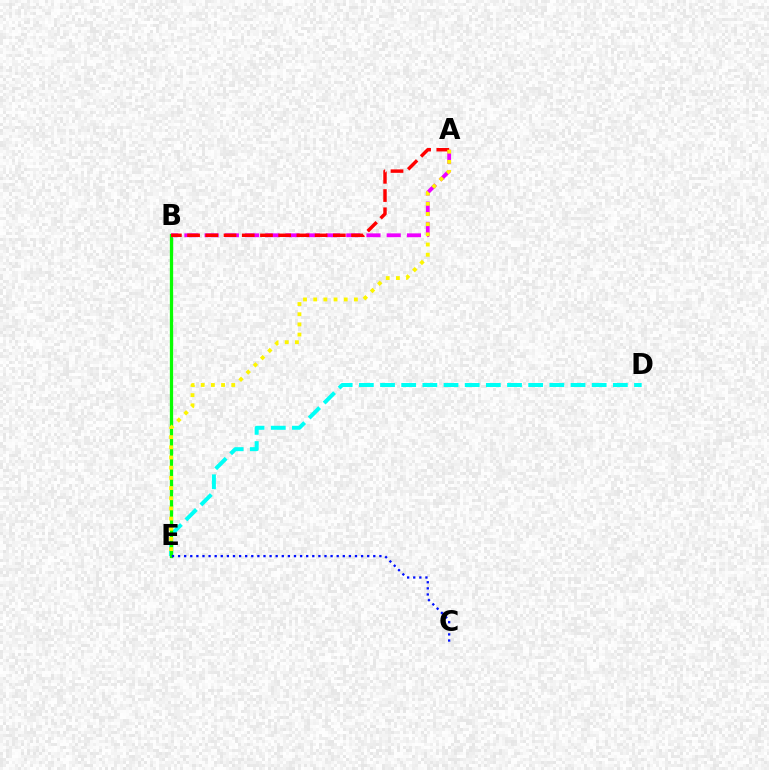{('D', 'E'): [{'color': '#00fff6', 'line_style': 'dashed', 'thickness': 2.88}], ('B', 'E'): [{'color': '#08ff00', 'line_style': 'solid', 'thickness': 2.36}], ('A', 'B'): [{'color': '#ee00ff', 'line_style': 'dashed', 'thickness': 2.75}, {'color': '#ff0000', 'line_style': 'dashed', 'thickness': 2.48}], ('C', 'E'): [{'color': '#0010ff', 'line_style': 'dotted', 'thickness': 1.66}], ('A', 'E'): [{'color': '#fcf500', 'line_style': 'dotted', 'thickness': 2.76}]}